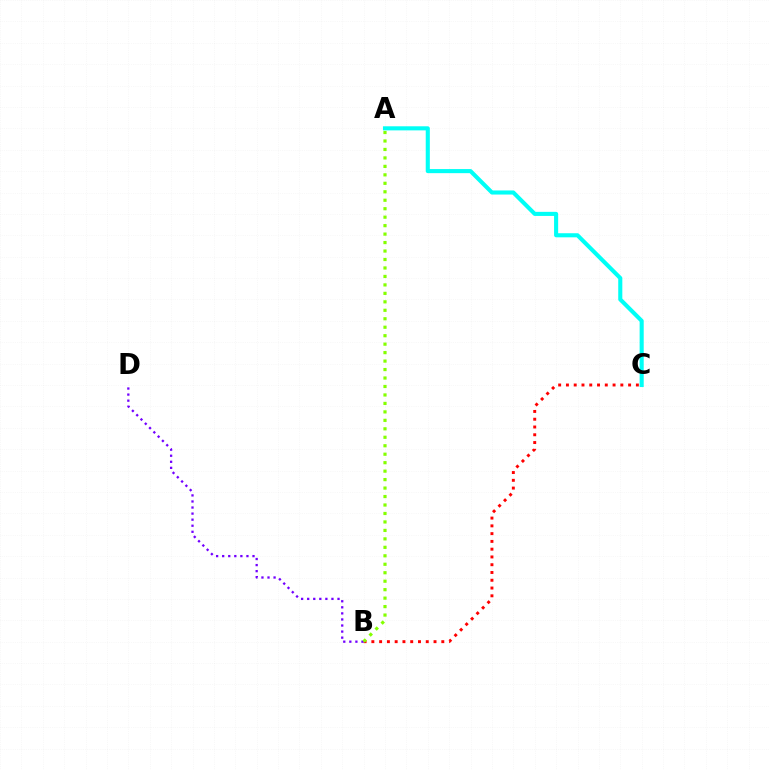{('A', 'C'): [{'color': '#00fff6', 'line_style': 'solid', 'thickness': 2.94}], ('B', 'C'): [{'color': '#ff0000', 'line_style': 'dotted', 'thickness': 2.11}], ('B', 'D'): [{'color': '#7200ff', 'line_style': 'dotted', 'thickness': 1.65}], ('A', 'B'): [{'color': '#84ff00', 'line_style': 'dotted', 'thickness': 2.3}]}